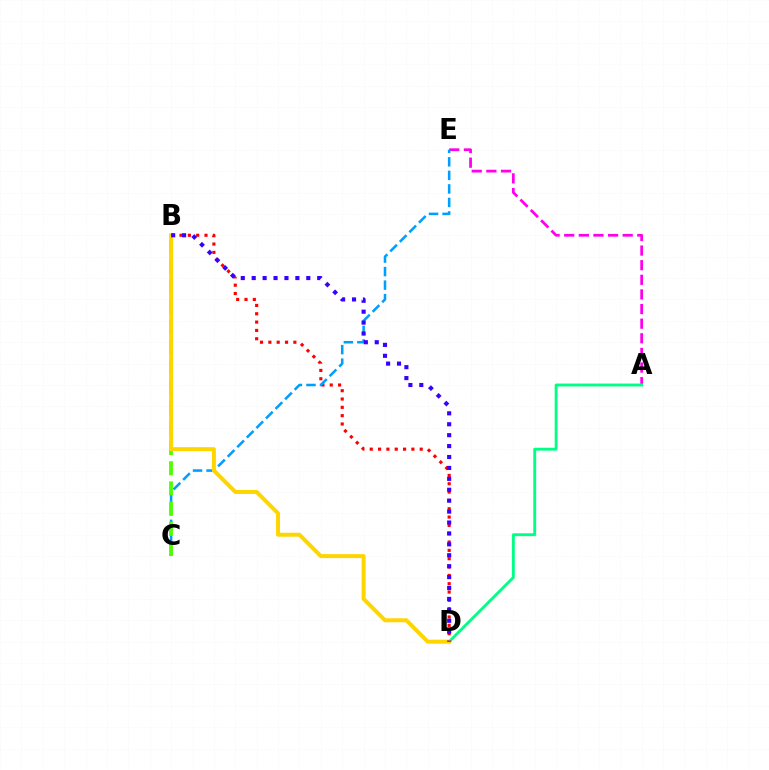{('B', 'D'): [{'color': '#ff0000', 'line_style': 'dotted', 'thickness': 2.26}, {'color': '#ffd500', 'line_style': 'solid', 'thickness': 2.87}, {'color': '#3700ff', 'line_style': 'dotted', 'thickness': 2.97}], ('A', 'E'): [{'color': '#ff00ed', 'line_style': 'dashed', 'thickness': 1.99}], ('A', 'D'): [{'color': '#00ff86', 'line_style': 'solid', 'thickness': 2.08}], ('C', 'E'): [{'color': '#009eff', 'line_style': 'dashed', 'thickness': 1.84}], ('B', 'C'): [{'color': '#4fff00', 'line_style': 'dashed', 'thickness': 2.74}]}